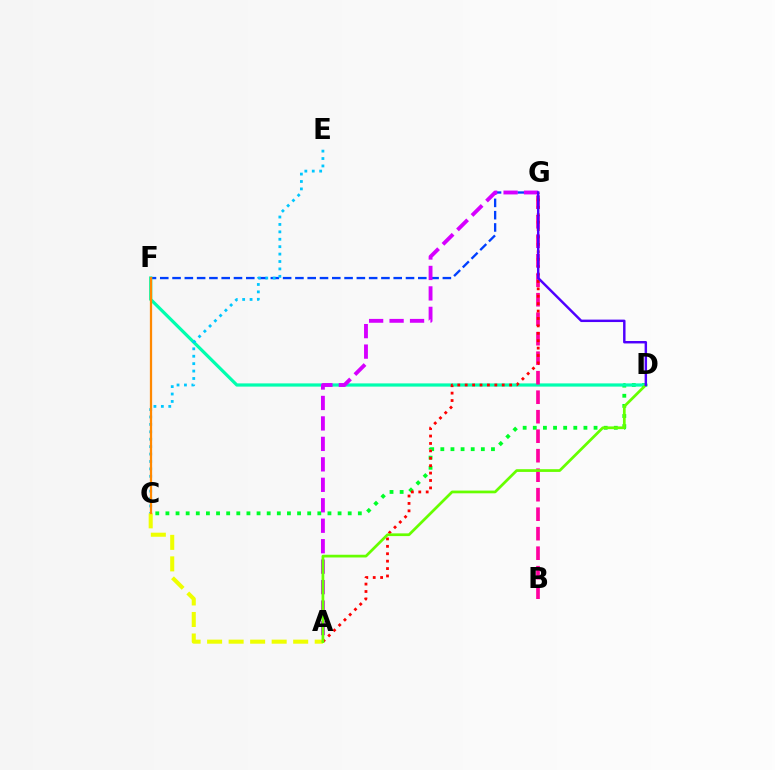{('C', 'D'): [{'color': '#00ff27', 'line_style': 'dotted', 'thickness': 2.75}], ('A', 'C'): [{'color': '#eeff00', 'line_style': 'dashed', 'thickness': 2.92}], ('F', 'G'): [{'color': '#003fff', 'line_style': 'dashed', 'thickness': 1.67}], ('D', 'F'): [{'color': '#00ffaf', 'line_style': 'solid', 'thickness': 2.32}], ('C', 'E'): [{'color': '#00c7ff', 'line_style': 'dotted', 'thickness': 2.01}], ('C', 'F'): [{'color': '#ff8800', 'line_style': 'solid', 'thickness': 1.62}], ('A', 'G'): [{'color': '#d600ff', 'line_style': 'dashed', 'thickness': 2.78}, {'color': '#ff0000', 'line_style': 'dotted', 'thickness': 2.01}], ('B', 'G'): [{'color': '#ff00a0', 'line_style': 'dashed', 'thickness': 2.65}], ('A', 'D'): [{'color': '#66ff00', 'line_style': 'solid', 'thickness': 1.96}], ('D', 'G'): [{'color': '#4f00ff', 'line_style': 'solid', 'thickness': 1.76}]}